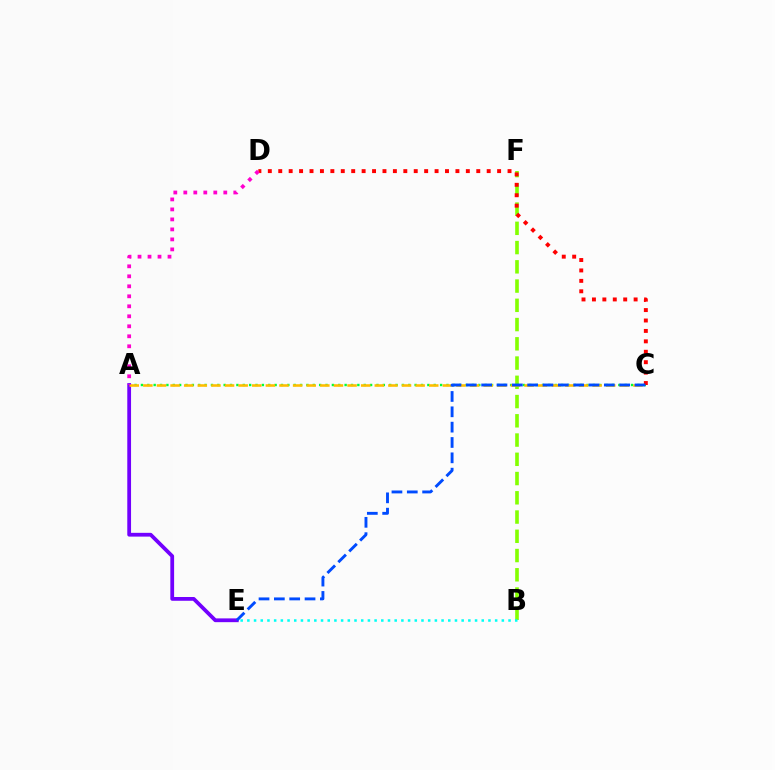{('B', 'F'): [{'color': '#84ff00', 'line_style': 'dashed', 'thickness': 2.61}], ('A', 'C'): [{'color': '#00ff39', 'line_style': 'dotted', 'thickness': 1.73}, {'color': '#ffbd00', 'line_style': 'dashed', 'thickness': 1.85}], ('A', 'E'): [{'color': '#7200ff', 'line_style': 'solid', 'thickness': 2.72}], ('C', 'D'): [{'color': '#ff0000', 'line_style': 'dotted', 'thickness': 2.83}], ('A', 'D'): [{'color': '#ff00cf', 'line_style': 'dotted', 'thickness': 2.72}], ('C', 'E'): [{'color': '#004bff', 'line_style': 'dashed', 'thickness': 2.08}], ('B', 'E'): [{'color': '#00fff6', 'line_style': 'dotted', 'thickness': 1.82}]}